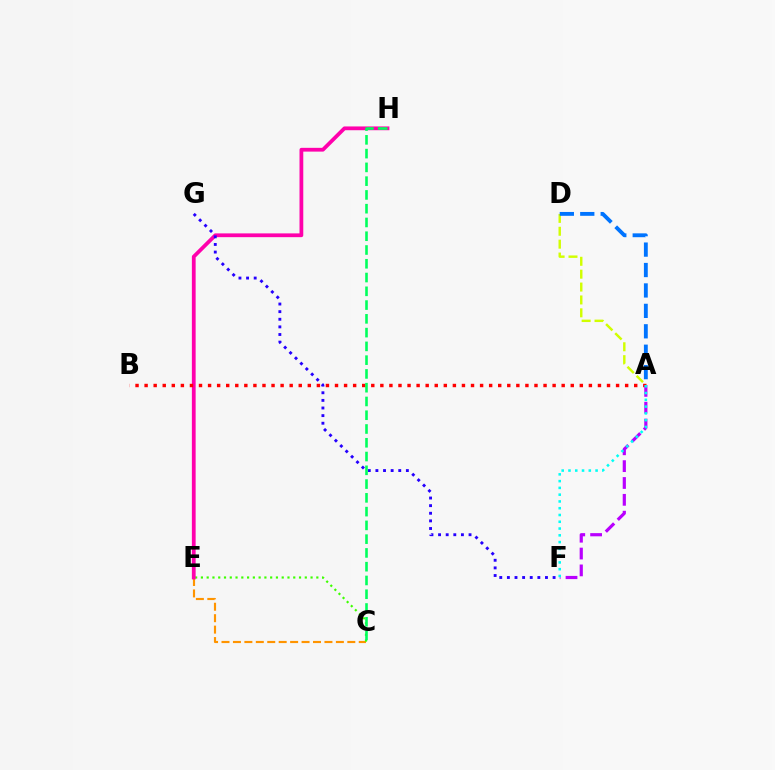{('C', 'E'): [{'color': '#ff9400', 'line_style': 'dashed', 'thickness': 1.55}, {'color': '#3dff00', 'line_style': 'dotted', 'thickness': 1.57}], ('E', 'H'): [{'color': '#ff00ac', 'line_style': 'solid', 'thickness': 2.72}], ('F', 'G'): [{'color': '#2500ff', 'line_style': 'dotted', 'thickness': 2.07}], ('A', 'B'): [{'color': '#ff0000', 'line_style': 'dotted', 'thickness': 2.46}], ('A', 'D'): [{'color': '#d1ff00', 'line_style': 'dashed', 'thickness': 1.75}, {'color': '#0074ff', 'line_style': 'dashed', 'thickness': 2.77}], ('A', 'F'): [{'color': '#b900ff', 'line_style': 'dashed', 'thickness': 2.29}, {'color': '#00fff6', 'line_style': 'dotted', 'thickness': 1.84}], ('C', 'H'): [{'color': '#00ff5c', 'line_style': 'dashed', 'thickness': 1.87}]}